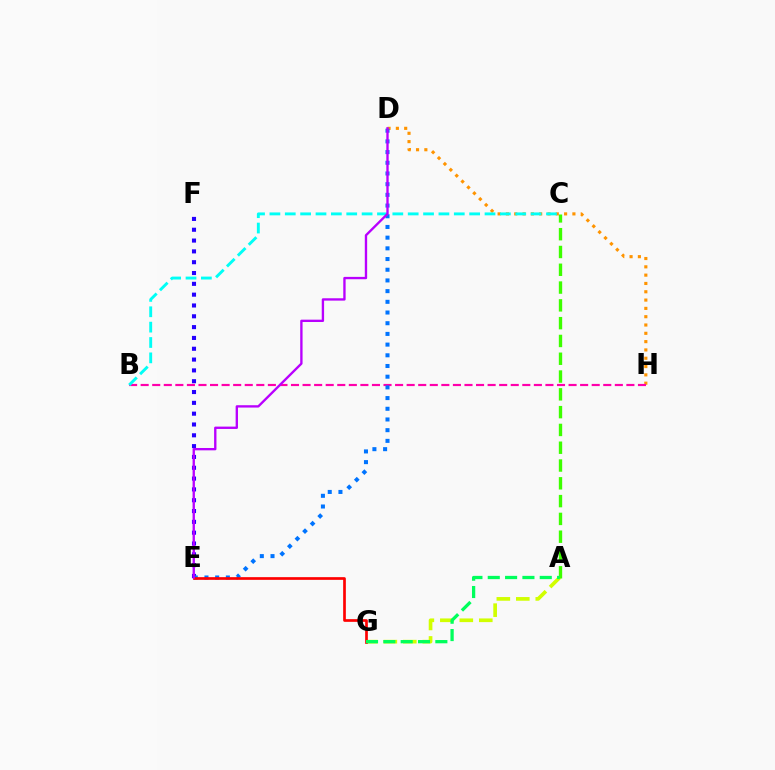{('D', 'H'): [{'color': '#ff9400', 'line_style': 'dotted', 'thickness': 2.26}], ('B', 'H'): [{'color': '#ff00ac', 'line_style': 'dashed', 'thickness': 1.57}], ('A', 'G'): [{'color': '#d1ff00', 'line_style': 'dashed', 'thickness': 2.65}, {'color': '#00ff5c', 'line_style': 'dashed', 'thickness': 2.35}], ('A', 'C'): [{'color': '#3dff00', 'line_style': 'dashed', 'thickness': 2.42}], ('E', 'F'): [{'color': '#2500ff', 'line_style': 'dotted', 'thickness': 2.94}], ('D', 'E'): [{'color': '#0074ff', 'line_style': 'dotted', 'thickness': 2.91}, {'color': '#b900ff', 'line_style': 'solid', 'thickness': 1.69}], ('E', 'G'): [{'color': '#ff0000', 'line_style': 'solid', 'thickness': 1.93}], ('B', 'C'): [{'color': '#00fff6', 'line_style': 'dashed', 'thickness': 2.09}]}